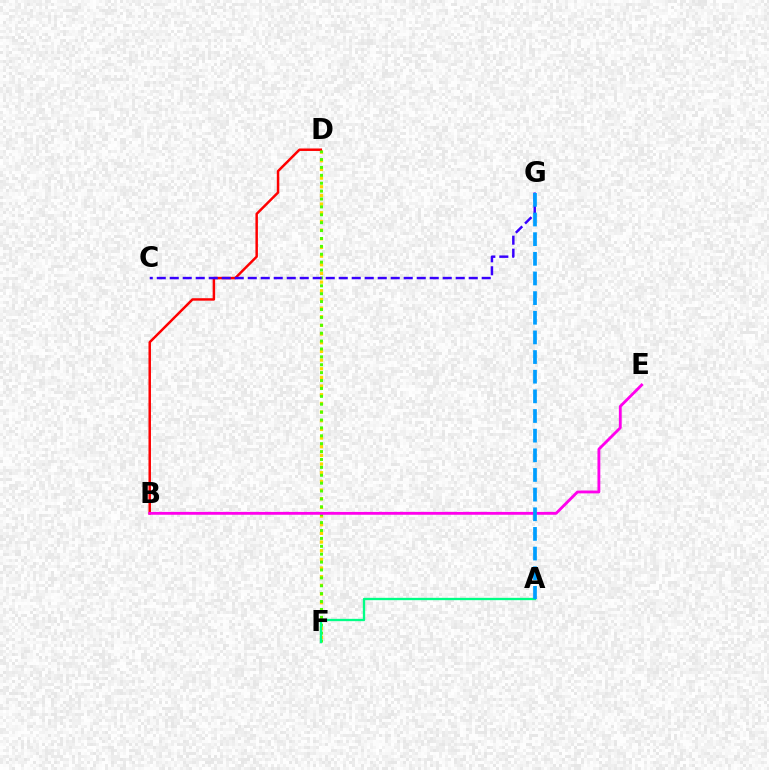{('D', 'F'): [{'color': '#ffd500', 'line_style': 'dotted', 'thickness': 2.35}, {'color': '#4fff00', 'line_style': 'dotted', 'thickness': 2.14}], ('B', 'D'): [{'color': '#ff0000', 'line_style': 'solid', 'thickness': 1.78}], ('C', 'G'): [{'color': '#3700ff', 'line_style': 'dashed', 'thickness': 1.77}], ('B', 'E'): [{'color': '#ff00ed', 'line_style': 'solid', 'thickness': 2.05}], ('A', 'F'): [{'color': '#00ff86', 'line_style': 'solid', 'thickness': 1.67}], ('A', 'G'): [{'color': '#009eff', 'line_style': 'dashed', 'thickness': 2.67}]}